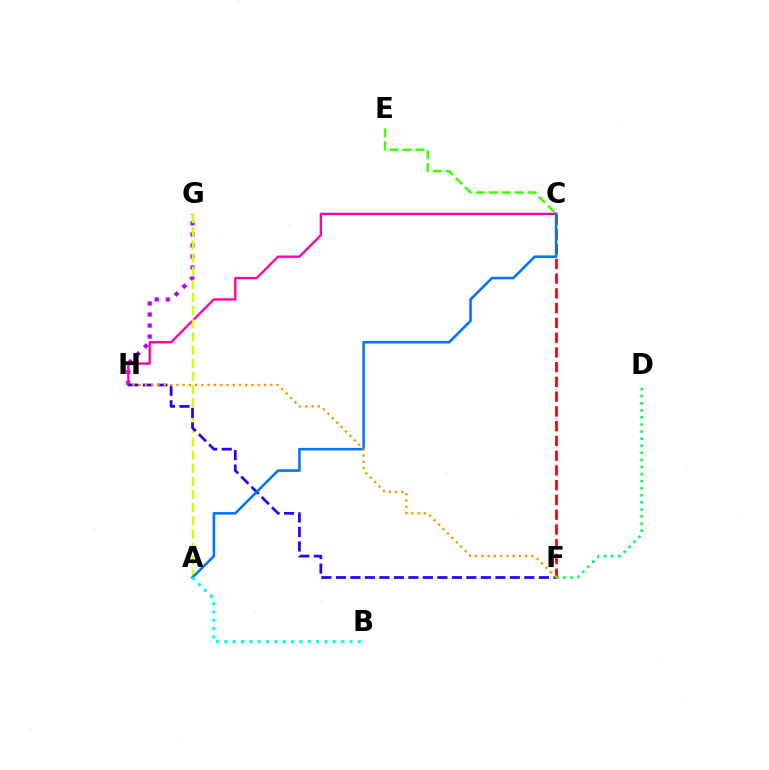{('G', 'H'): [{'color': '#b900ff', 'line_style': 'dotted', 'thickness': 3.0}], ('C', 'H'): [{'color': '#ff00ac', 'line_style': 'solid', 'thickness': 1.66}], ('C', 'E'): [{'color': '#3dff00', 'line_style': 'dashed', 'thickness': 1.76}], ('C', 'F'): [{'color': '#ff0000', 'line_style': 'dashed', 'thickness': 2.0}], ('A', 'G'): [{'color': '#d1ff00', 'line_style': 'dashed', 'thickness': 1.79}], ('F', 'H'): [{'color': '#2500ff', 'line_style': 'dashed', 'thickness': 1.97}, {'color': '#ff9400', 'line_style': 'dotted', 'thickness': 1.7}], ('A', 'C'): [{'color': '#0074ff', 'line_style': 'solid', 'thickness': 1.84}], ('D', 'F'): [{'color': '#00ff5c', 'line_style': 'dotted', 'thickness': 1.92}], ('A', 'B'): [{'color': '#00fff6', 'line_style': 'dotted', 'thickness': 2.27}]}